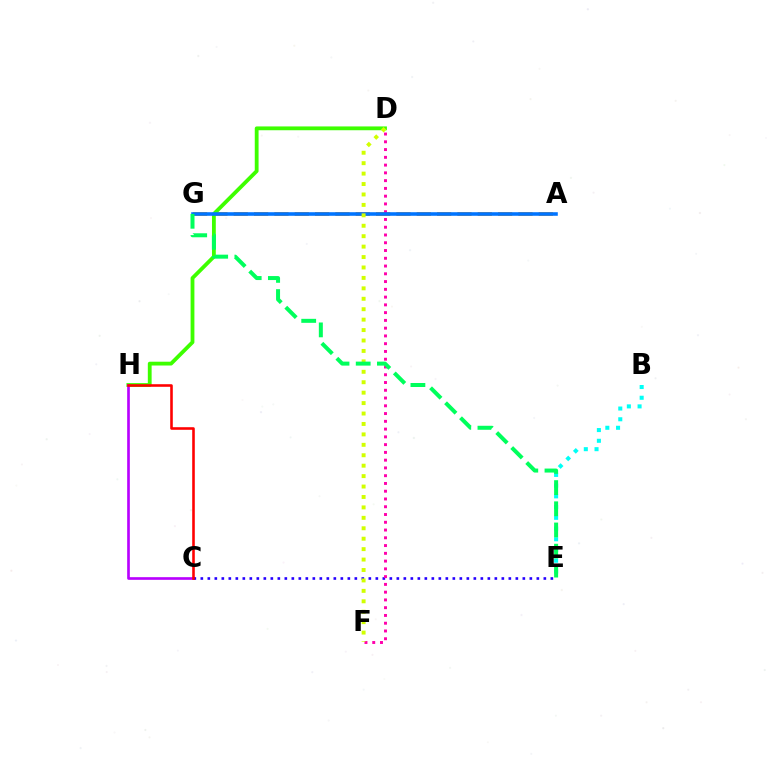{('A', 'G'): [{'color': '#ff9400', 'line_style': 'dashed', 'thickness': 2.76}, {'color': '#0074ff', 'line_style': 'solid', 'thickness': 2.58}], ('D', 'H'): [{'color': '#3dff00', 'line_style': 'solid', 'thickness': 2.74}], ('C', 'H'): [{'color': '#b900ff', 'line_style': 'solid', 'thickness': 1.91}, {'color': '#ff0000', 'line_style': 'solid', 'thickness': 1.86}], ('B', 'E'): [{'color': '#00fff6', 'line_style': 'dotted', 'thickness': 2.91}], ('C', 'E'): [{'color': '#2500ff', 'line_style': 'dotted', 'thickness': 1.9}], ('D', 'F'): [{'color': '#ff00ac', 'line_style': 'dotted', 'thickness': 2.11}, {'color': '#d1ff00', 'line_style': 'dotted', 'thickness': 2.83}], ('E', 'G'): [{'color': '#00ff5c', 'line_style': 'dashed', 'thickness': 2.88}]}